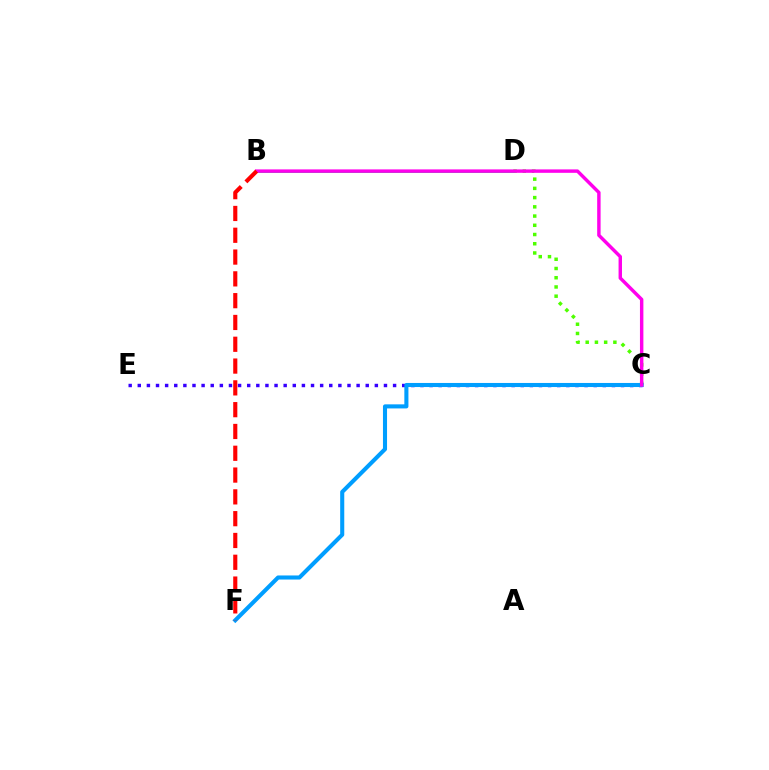{('B', 'D'): [{'color': '#ffd500', 'line_style': 'solid', 'thickness': 2.11}, {'color': '#00ff86', 'line_style': 'solid', 'thickness': 2.08}], ('C', 'E'): [{'color': '#3700ff', 'line_style': 'dotted', 'thickness': 2.48}], ('C', 'D'): [{'color': '#4fff00', 'line_style': 'dotted', 'thickness': 2.51}], ('C', 'F'): [{'color': '#009eff', 'line_style': 'solid', 'thickness': 2.94}], ('B', 'C'): [{'color': '#ff00ed', 'line_style': 'solid', 'thickness': 2.47}], ('B', 'F'): [{'color': '#ff0000', 'line_style': 'dashed', 'thickness': 2.96}]}